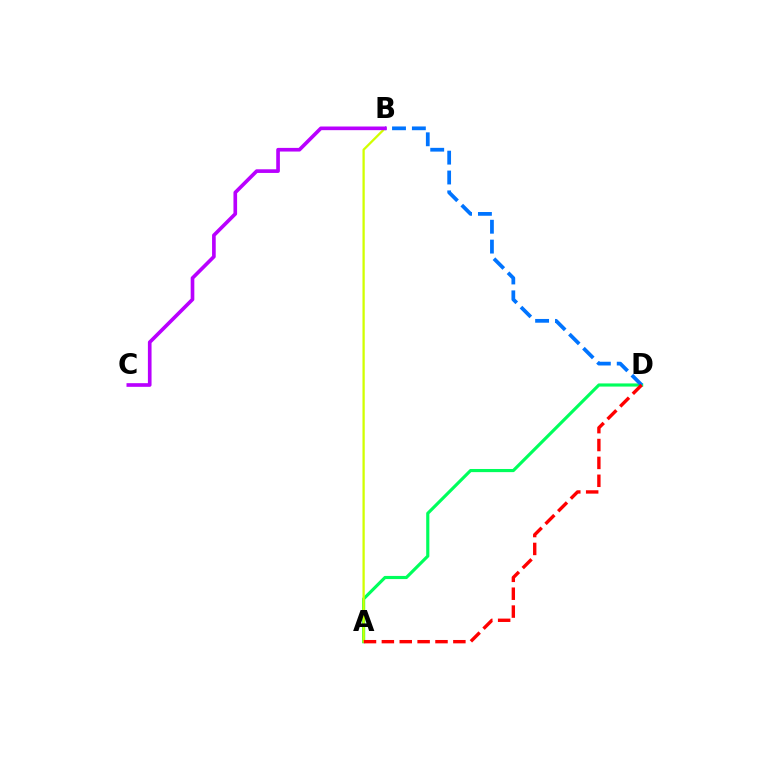{('A', 'D'): [{'color': '#00ff5c', 'line_style': 'solid', 'thickness': 2.26}, {'color': '#ff0000', 'line_style': 'dashed', 'thickness': 2.43}], ('A', 'B'): [{'color': '#d1ff00', 'line_style': 'solid', 'thickness': 1.65}], ('B', 'D'): [{'color': '#0074ff', 'line_style': 'dashed', 'thickness': 2.7}], ('B', 'C'): [{'color': '#b900ff', 'line_style': 'solid', 'thickness': 2.63}]}